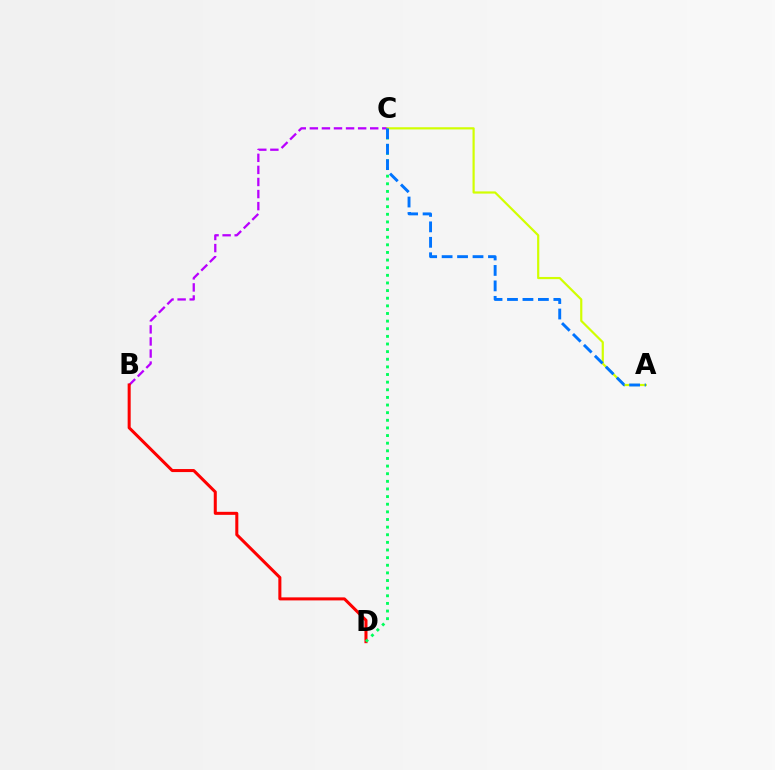{('B', 'C'): [{'color': '#b900ff', 'line_style': 'dashed', 'thickness': 1.64}], ('B', 'D'): [{'color': '#ff0000', 'line_style': 'solid', 'thickness': 2.18}], ('C', 'D'): [{'color': '#00ff5c', 'line_style': 'dotted', 'thickness': 2.07}], ('A', 'C'): [{'color': '#d1ff00', 'line_style': 'solid', 'thickness': 1.58}, {'color': '#0074ff', 'line_style': 'dashed', 'thickness': 2.1}]}